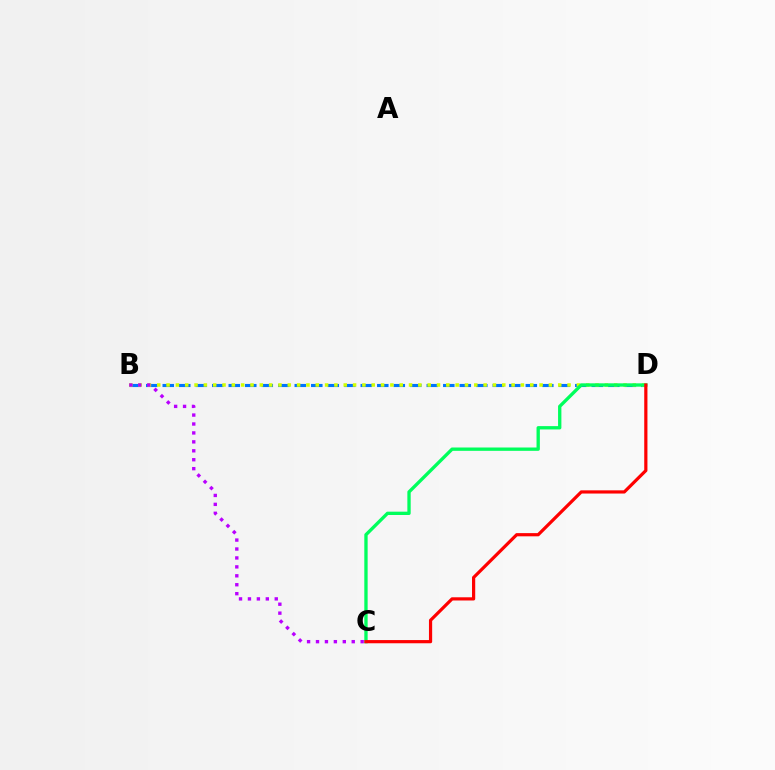{('B', 'D'): [{'color': '#0074ff', 'line_style': 'dashed', 'thickness': 2.24}, {'color': '#d1ff00', 'line_style': 'dotted', 'thickness': 2.53}], ('C', 'D'): [{'color': '#00ff5c', 'line_style': 'solid', 'thickness': 2.39}, {'color': '#ff0000', 'line_style': 'solid', 'thickness': 2.3}], ('B', 'C'): [{'color': '#b900ff', 'line_style': 'dotted', 'thickness': 2.43}]}